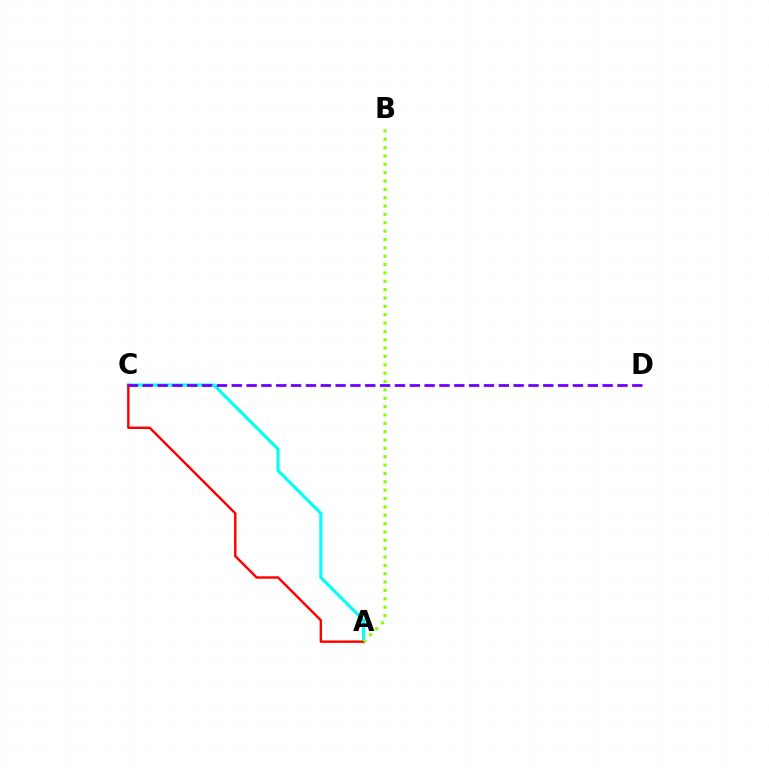{('A', 'C'): [{'color': '#00fff6', 'line_style': 'solid', 'thickness': 2.24}, {'color': '#ff0000', 'line_style': 'solid', 'thickness': 1.75}], ('A', 'B'): [{'color': '#84ff00', 'line_style': 'dotted', 'thickness': 2.27}], ('C', 'D'): [{'color': '#7200ff', 'line_style': 'dashed', 'thickness': 2.02}]}